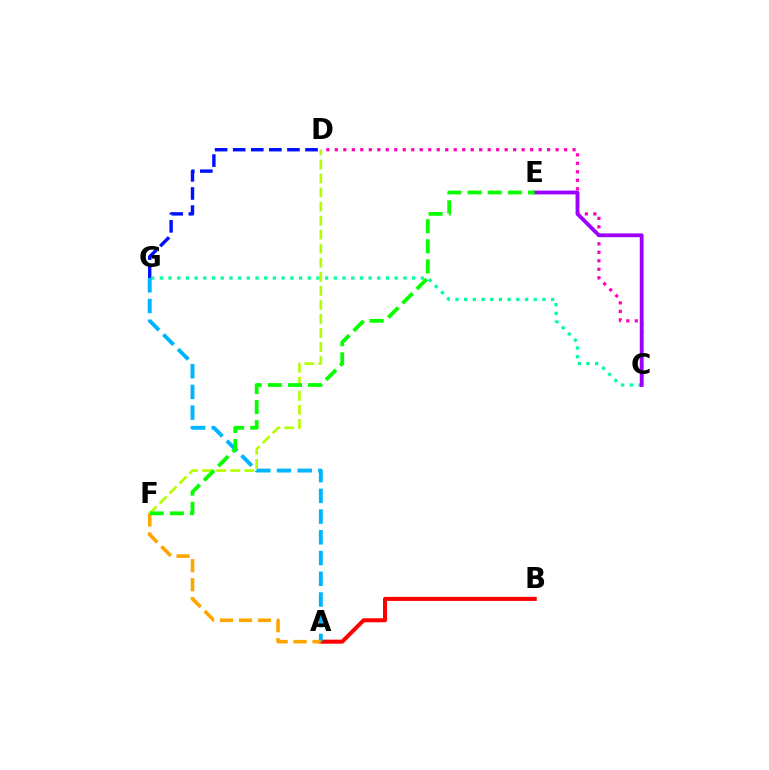{('D', 'G'): [{'color': '#0010ff', 'line_style': 'dashed', 'thickness': 2.46}], ('A', 'B'): [{'color': '#ff0000', 'line_style': 'solid', 'thickness': 2.91}], ('C', 'G'): [{'color': '#00ff9d', 'line_style': 'dotted', 'thickness': 2.36}], ('D', 'F'): [{'color': '#b3ff00', 'line_style': 'dashed', 'thickness': 1.91}], ('C', 'D'): [{'color': '#ff00bd', 'line_style': 'dotted', 'thickness': 2.31}], ('A', 'G'): [{'color': '#00b5ff', 'line_style': 'dashed', 'thickness': 2.82}], ('A', 'F'): [{'color': '#ffa500', 'line_style': 'dashed', 'thickness': 2.58}], ('C', 'E'): [{'color': '#9b00ff', 'line_style': 'solid', 'thickness': 2.74}], ('E', 'F'): [{'color': '#08ff00', 'line_style': 'dashed', 'thickness': 2.73}]}